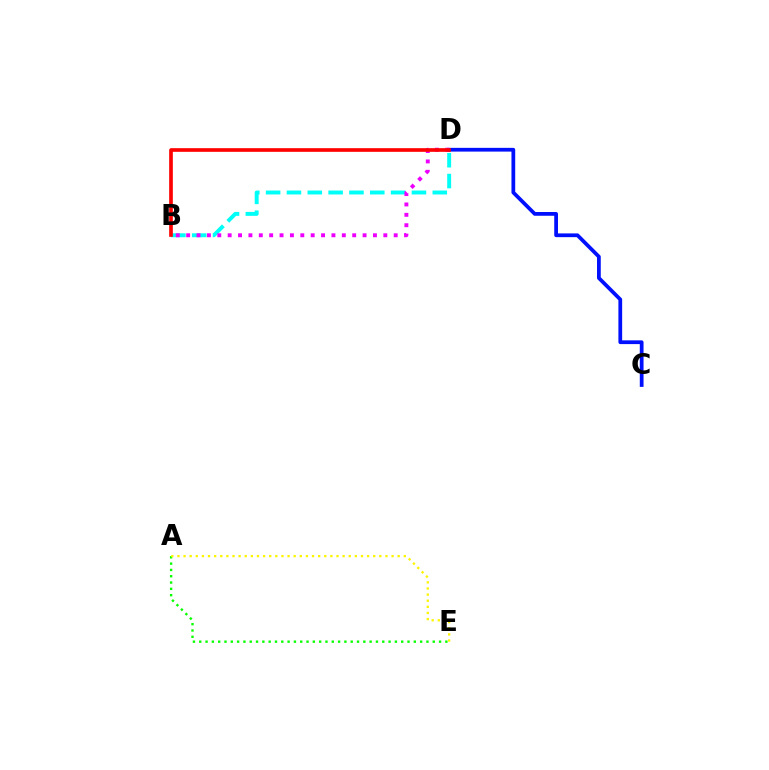{('C', 'D'): [{'color': '#0010ff', 'line_style': 'solid', 'thickness': 2.7}], ('B', 'D'): [{'color': '#00fff6', 'line_style': 'dashed', 'thickness': 2.83}, {'color': '#ee00ff', 'line_style': 'dotted', 'thickness': 2.82}, {'color': '#ff0000', 'line_style': 'solid', 'thickness': 2.63}], ('A', 'E'): [{'color': '#08ff00', 'line_style': 'dotted', 'thickness': 1.71}, {'color': '#fcf500', 'line_style': 'dotted', 'thickness': 1.66}]}